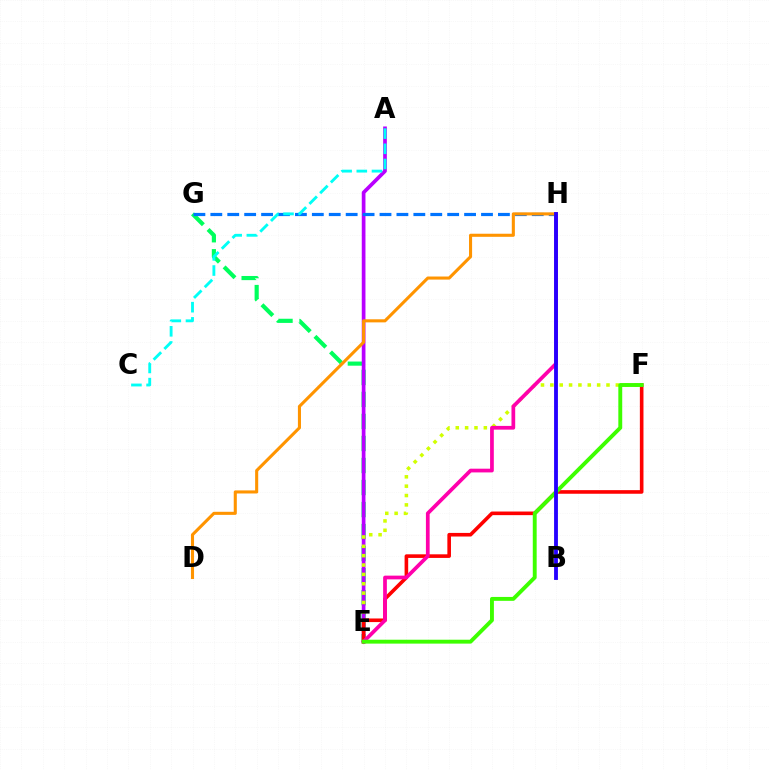{('E', 'G'): [{'color': '#00ff5c', 'line_style': 'dashed', 'thickness': 2.99}], ('A', 'E'): [{'color': '#b900ff', 'line_style': 'solid', 'thickness': 2.66}], ('E', 'F'): [{'color': '#d1ff00', 'line_style': 'dotted', 'thickness': 2.54}, {'color': '#ff0000', 'line_style': 'solid', 'thickness': 2.6}, {'color': '#3dff00', 'line_style': 'solid', 'thickness': 2.8}], ('G', 'H'): [{'color': '#0074ff', 'line_style': 'dashed', 'thickness': 2.3}], ('E', 'H'): [{'color': '#ff00ac', 'line_style': 'solid', 'thickness': 2.68}], ('A', 'C'): [{'color': '#00fff6', 'line_style': 'dashed', 'thickness': 2.06}], ('D', 'H'): [{'color': '#ff9400', 'line_style': 'solid', 'thickness': 2.22}], ('B', 'H'): [{'color': '#2500ff', 'line_style': 'solid', 'thickness': 2.76}]}